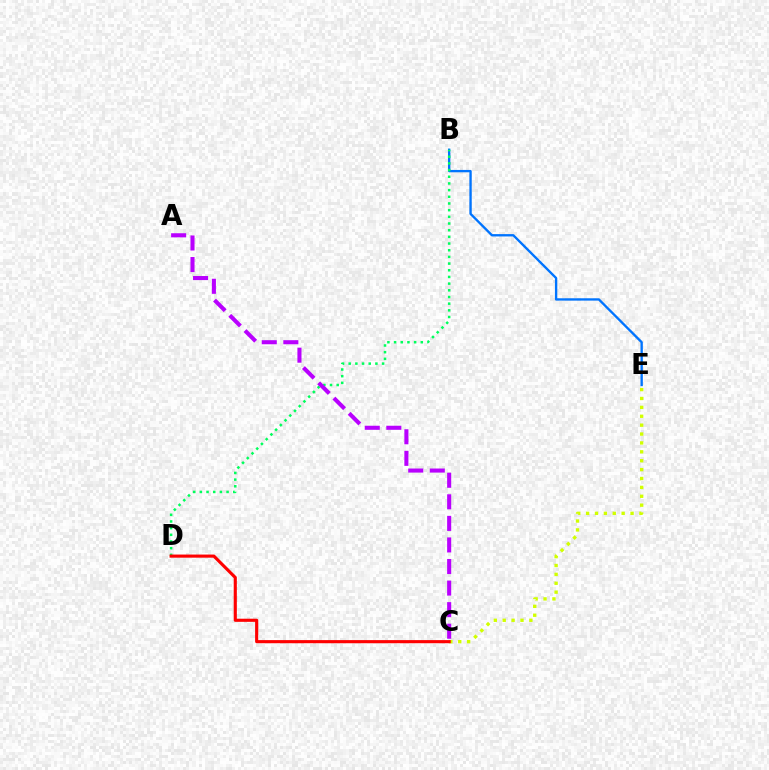{('B', 'E'): [{'color': '#0074ff', 'line_style': 'solid', 'thickness': 1.69}], ('B', 'D'): [{'color': '#00ff5c', 'line_style': 'dotted', 'thickness': 1.81}], ('C', 'E'): [{'color': '#d1ff00', 'line_style': 'dotted', 'thickness': 2.42}], ('C', 'D'): [{'color': '#ff0000', 'line_style': 'solid', 'thickness': 2.25}], ('A', 'C'): [{'color': '#b900ff', 'line_style': 'dashed', 'thickness': 2.93}]}